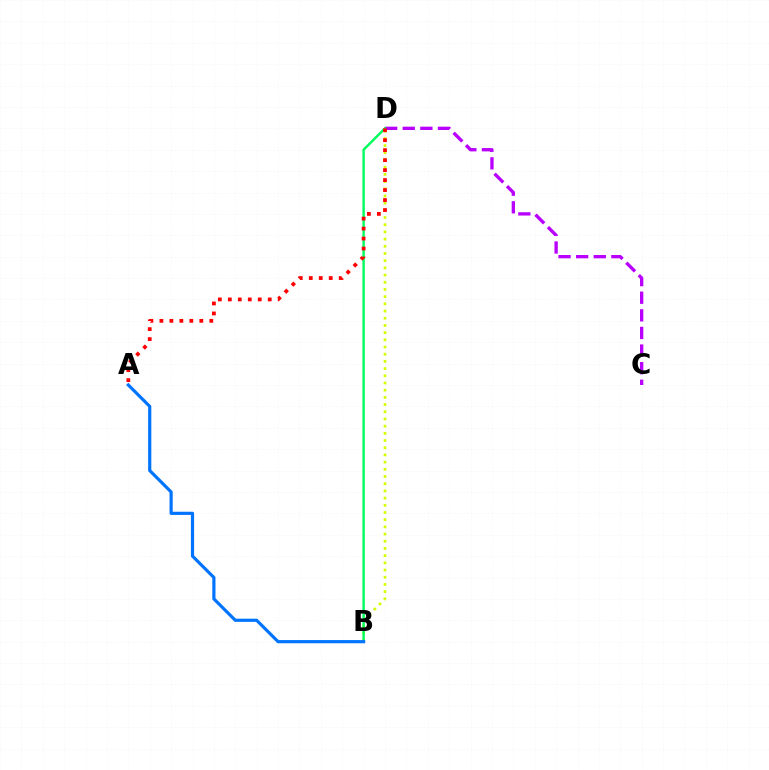{('B', 'D'): [{'color': '#d1ff00', 'line_style': 'dotted', 'thickness': 1.95}, {'color': '#00ff5c', 'line_style': 'solid', 'thickness': 1.73}], ('C', 'D'): [{'color': '#b900ff', 'line_style': 'dashed', 'thickness': 2.39}], ('A', 'B'): [{'color': '#0074ff', 'line_style': 'solid', 'thickness': 2.29}], ('A', 'D'): [{'color': '#ff0000', 'line_style': 'dotted', 'thickness': 2.71}]}